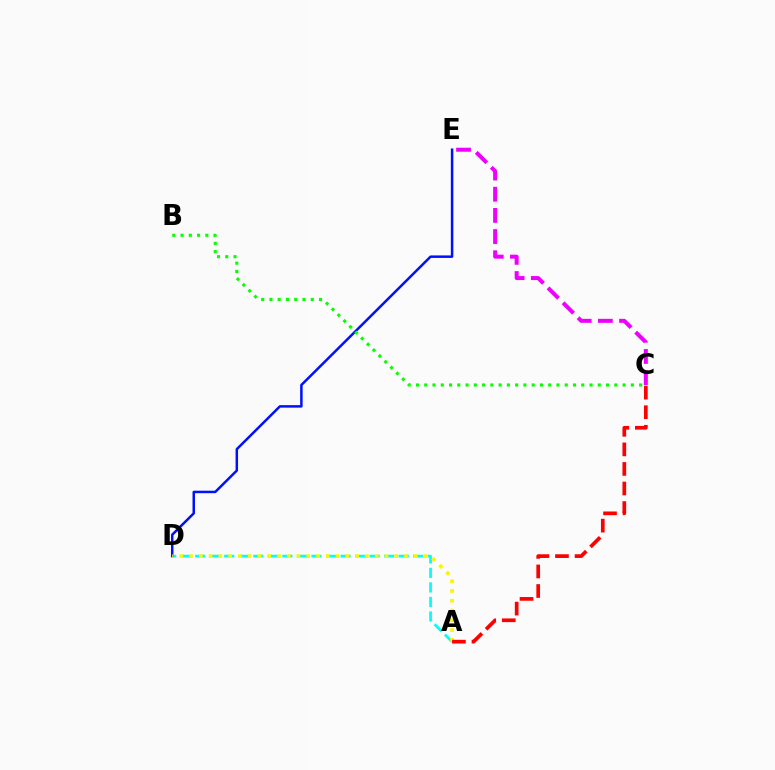{('A', 'D'): [{'color': '#00fff6', 'line_style': 'dashed', 'thickness': 1.97}, {'color': '#fcf500', 'line_style': 'dotted', 'thickness': 2.65}], ('D', 'E'): [{'color': '#0010ff', 'line_style': 'solid', 'thickness': 1.8}], ('C', 'E'): [{'color': '#ee00ff', 'line_style': 'dashed', 'thickness': 2.88}], ('B', 'C'): [{'color': '#08ff00', 'line_style': 'dotted', 'thickness': 2.25}], ('A', 'C'): [{'color': '#ff0000', 'line_style': 'dashed', 'thickness': 2.66}]}